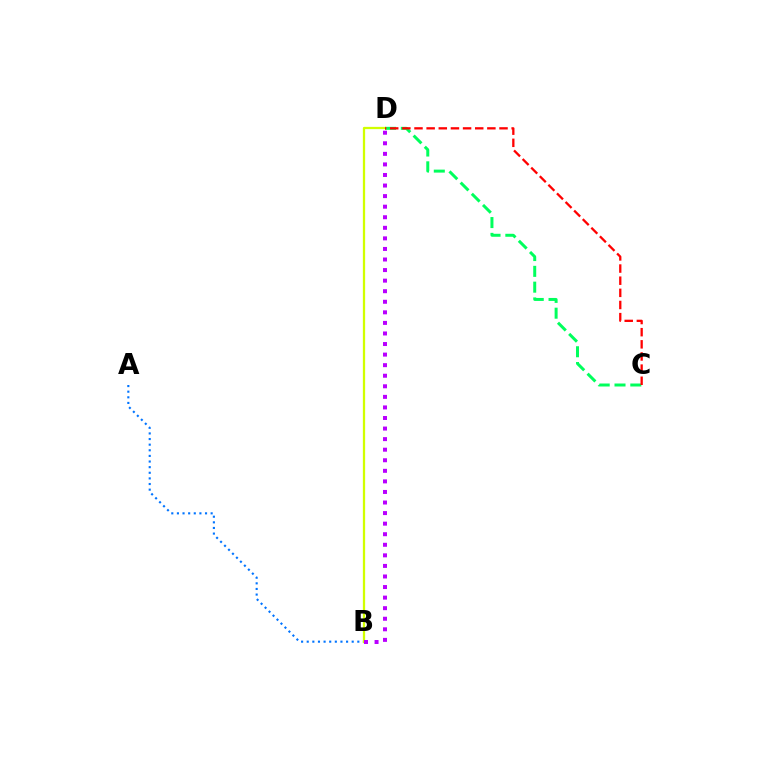{('C', 'D'): [{'color': '#00ff5c', 'line_style': 'dashed', 'thickness': 2.15}, {'color': '#ff0000', 'line_style': 'dashed', 'thickness': 1.65}], ('A', 'B'): [{'color': '#0074ff', 'line_style': 'dotted', 'thickness': 1.53}], ('B', 'D'): [{'color': '#d1ff00', 'line_style': 'solid', 'thickness': 1.63}, {'color': '#b900ff', 'line_style': 'dotted', 'thickness': 2.87}]}